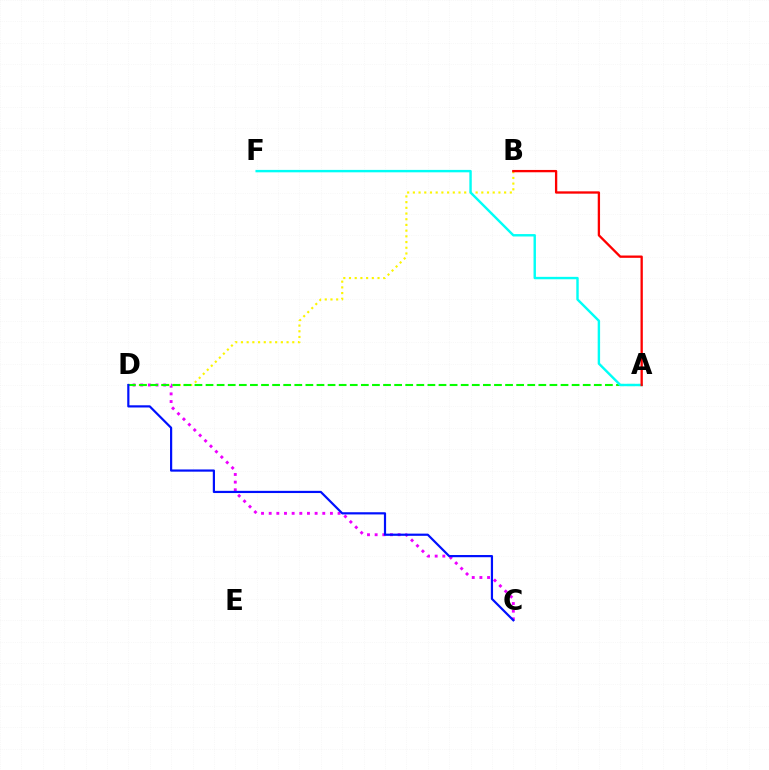{('B', 'D'): [{'color': '#fcf500', 'line_style': 'dotted', 'thickness': 1.55}], ('C', 'D'): [{'color': '#ee00ff', 'line_style': 'dotted', 'thickness': 2.08}, {'color': '#0010ff', 'line_style': 'solid', 'thickness': 1.58}], ('A', 'D'): [{'color': '#08ff00', 'line_style': 'dashed', 'thickness': 1.51}], ('A', 'F'): [{'color': '#00fff6', 'line_style': 'solid', 'thickness': 1.74}], ('A', 'B'): [{'color': '#ff0000', 'line_style': 'solid', 'thickness': 1.67}]}